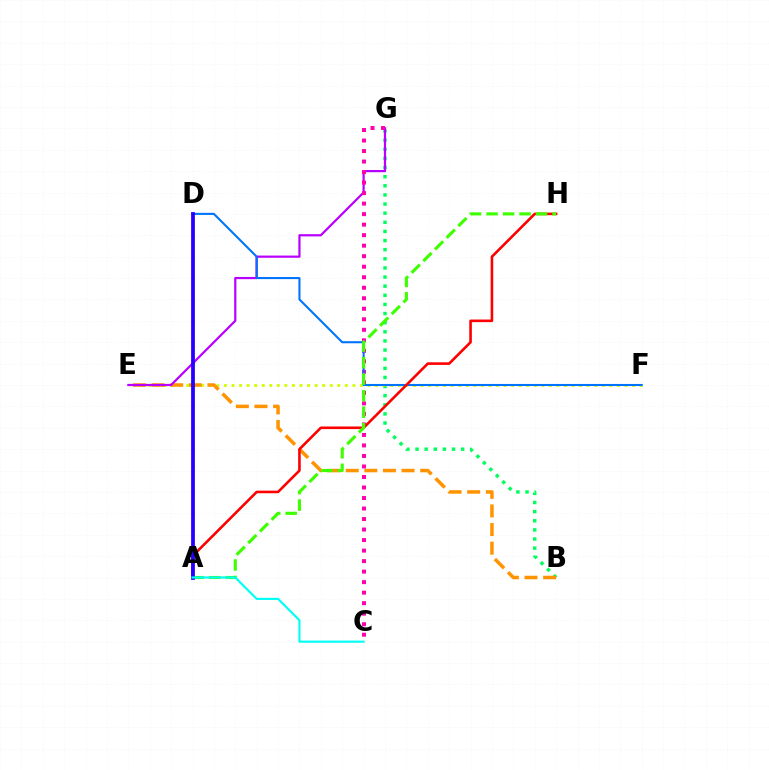{('B', 'G'): [{'color': '#00ff5c', 'line_style': 'dotted', 'thickness': 2.48}], ('E', 'F'): [{'color': '#d1ff00', 'line_style': 'dotted', 'thickness': 2.05}], ('B', 'E'): [{'color': '#ff9400', 'line_style': 'dashed', 'thickness': 2.53}], ('E', 'G'): [{'color': '#b900ff', 'line_style': 'solid', 'thickness': 1.59}], ('C', 'G'): [{'color': '#ff00ac', 'line_style': 'dotted', 'thickness': 2.86}], ('D', 'F'): [{'color': '#0074ff', 'line_style': 'solid', 'thickness': 1.5}], ('A', 'H'): [{'color': '#ff0000', 'line_style': 'solid', 'thickness': 1.88}, {'color': '#3dff00', 'line_style': 'dashed', 'thickness': 2.24}], ('A', 'D'): [{'color': '#2500ff', 'line_style': 'solid', 'thickness': 2.72}], ('A', 'C'): [{'color': '#00fff6', 'line_style': 'solid', 'thickness': 1.55}]}